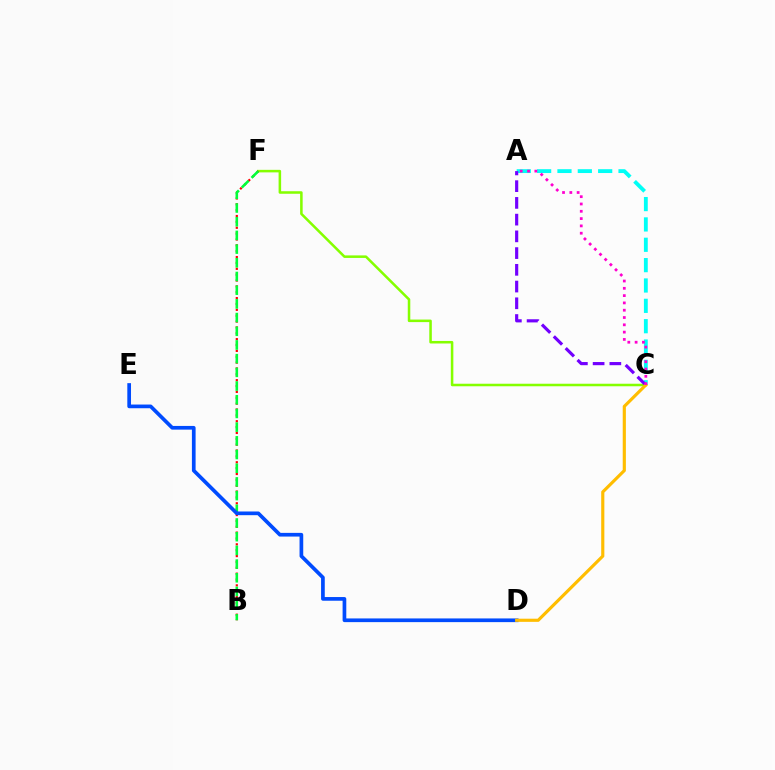{('A', 'C'): [{'color': '#00fff6', 'line_style': 'dashed', 'thickness': 2.76}, {'color': '#7200ff', 'line_style': 'dashed', 'thickness': 2.27}, {'color': '#ff00cf', 'line_style': 'dotted', 'thickness': 1.98}], ('C', 'F'): [{'color': '#84ff00', 'line_style': 'solid', 'thickness': 1.82}], ('B', 'F'): [{'color': '#ff0000', 'line_style': 'dotted', 'thickness': 1.59}, {'color': '#00ff39', 'line_style': 'dashed', 'thickness': 1.86}], ('D', 'E'): [{'color': '#004bff', 'line_style': 'solid', 'thickness': 2.66}], ('C', 'D'): [{'color': '#ffbd00', 'line_style': 'solid', 'thickness': 2.27}]}